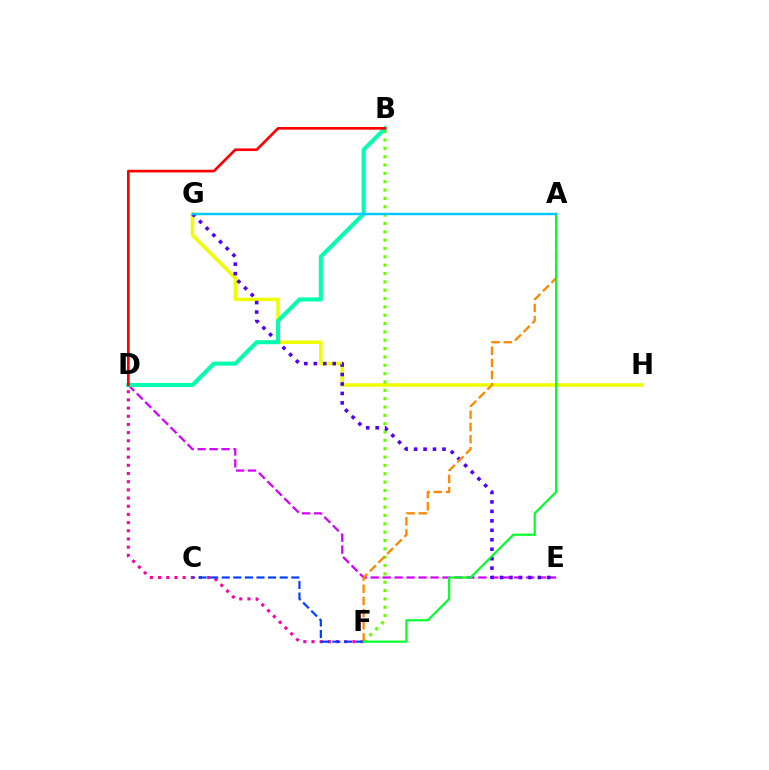{('D', 'E'): [{'color': '#d600ff', 'line_style': 'dashed', 'thickness': 1.63}], ('G', 'H'): [{'color': '#eeff00', 'line_style': 'solid', 'thickness': 2.52}], ('B', 'F'): [{'color': '#66ff00', 'line_style': 'dotted', 'thickness': 2.27}], ('D', 'F'): [{'color': '#ff00a0', 'line_style': 'dotted', 'thickness': 2.22}], ('E', 'G'): [{'color': '#4f00ff', 'line_style': 'dotted', 'thickness': 2.57}], ('A', 'F'): [{'color': '#ff8800', 'line_style': 'dashed', 'thickness': 1.65}, {'color': '#00ff27', 'line_style': 'solid', 'thickness': 1.56}], ('C', 'F'): [{'color': '#003fff', 'line_style': 'dashed', 'thickness': 1.57}], ('B', 'D'): [{'color': '#00ffaf', 'line_style': 'solid', 'thickness': 2.91}, {'color': '#ff0000', 'line_style': 'solid', 'thickness': 1.92}], ('A', 'G'): [{'color': '#00c7ff', 'line_style': 'solid', 'thickness': 1.75}]}